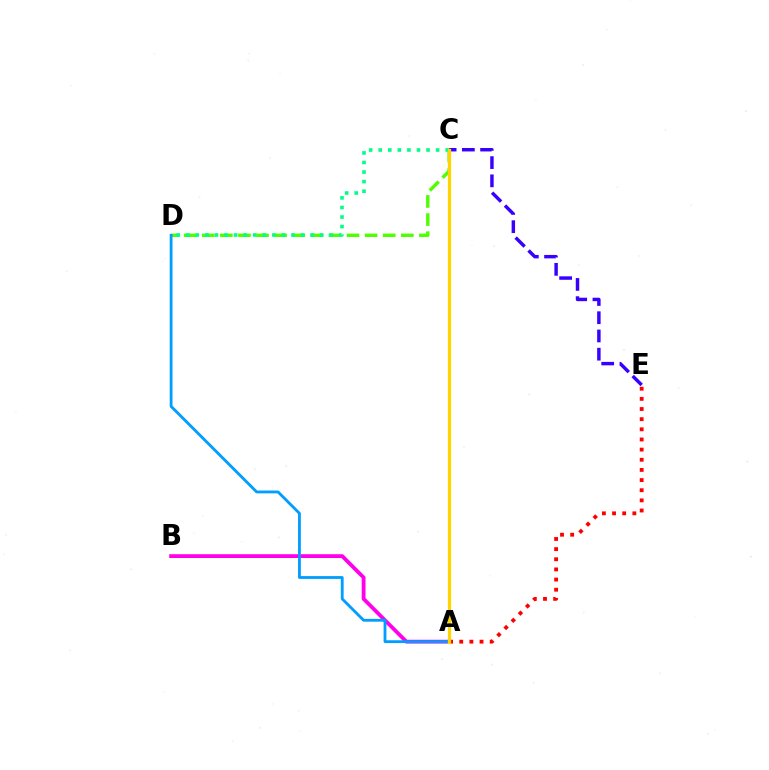{('A', 'E'): [{'color': '#ff0000', 'line_style': 'dotted', 'thickness': 2.76}], ('A', 'B'): [{'color': '#ff00ed', 'line_style': 'solid', 'thickness': 2.74}], ('C', 'E'): [{'color': '#3700ff', 'line_style': 'dashed', 'thickness': 2.48}], ('C', 'D'): [{'color': '#4fff00', 'line_style': 'dashed', 'thickness': 2.46}, {'color': '#00ff86', 'line_style': 'dotted', 'thickness': 2.6}], ('A', 'D'): [{'color': '#009eff', 'line_style': 'solid', 'thickness': 2.03}], ('A', 'C'): [{'color': '#ffd500', 'line_style': 'solid', 'thickness': 2.34}]}